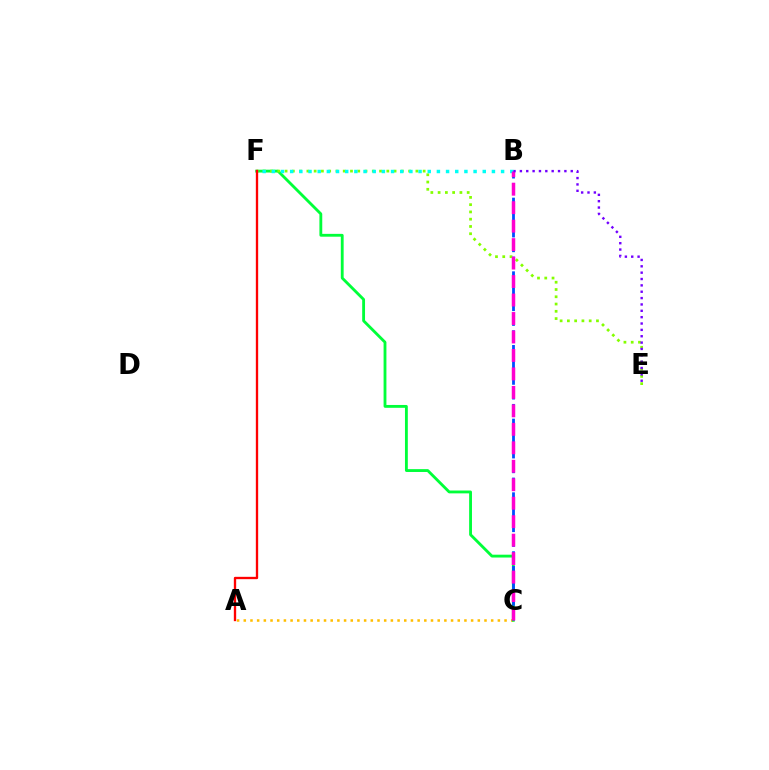{('A', 'C'): [{'color': '#ffbd00', 'line_style': 'dotted', 'thickness': 1.82}], ('C', 'F'): [{'color': '#00ff39', 'line_style': 'solid', 'thickness': 2.04}], ('E', 'F'): [{'color': '#84ff00', 'line_style': 'dotted', 'thickness': 1.97}], ('B', 'C'): [{'color': '#004bff', 'line_style': 'dashed', 'thickness': 2.0}, {'color': '#ff00cf', 'line_style': 'dashed', 'thickness': 2.51}], ('B', 'F'): [{'color': '#00fff6', 'line_style': 'dotted', 'thickness': 2.49}], ('A', 'F'): [{'color': '#ff0000', 'line_style': 'solid', 'thickness': 1.68}], ('B', 'E'): [{'color': '#7200ff', 'line_style': 'dotted', 'thickness': 1.73}]}